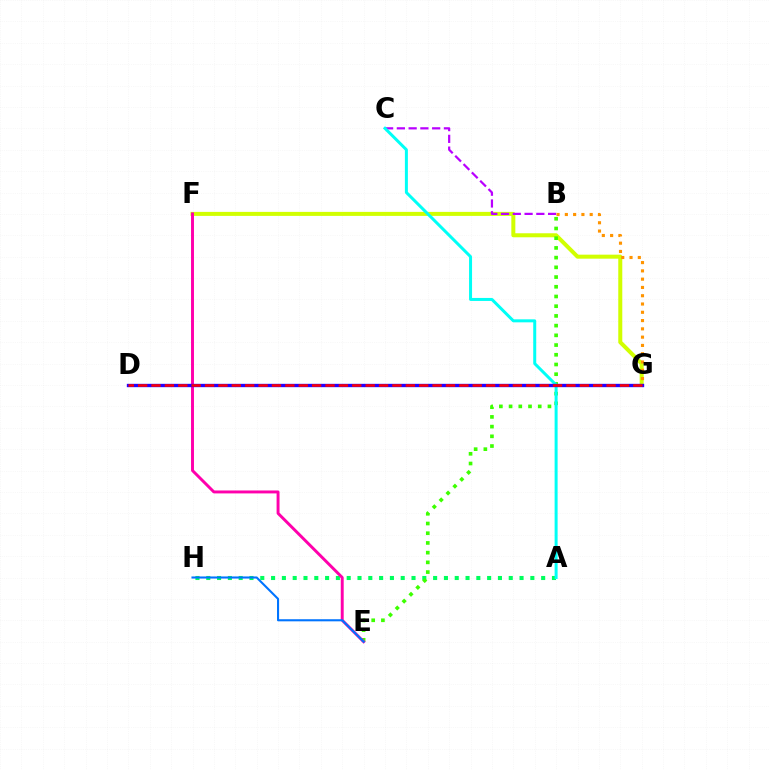{('F', 'G'): [{'color': '#d1ff00', 'line_style': 'solid', 'thickness': 2.89}], ('A', 'H'): [{'color': '#00ff5c', 'line_style': 'dotted', 'thickness': 2.94}], ('B', 'E'): [{'color': '#3dff00', 'line_style': 'dotted', 'thickness': 2.64}], ('B', 'C'): [{'color': '#b900ff', 'line_style': 'dashed', 'thickness': 1.6}], ('E', 'F'): [{'color': '#ff00ac', 'line_style': 'solid', 'thickness': 2.11}], ('B', 'G'): [{'color': '#ff9400', 'line_style': 'dotted', 'thickness': 2.25}], ('E', 'H'): [{'color': '#0074ff', 'line_style': 'solid', 'thickness': 1.51}], ('A', 'C'): [{'color': '#00fff6', 'line_style': 'solid', 'thickness': 2.16}], ('D', 'G'): [{'color': '#2500ff', 'line_style': 'solid', 'thickness': 2.41}, {'color': '#ff0000', 'line_style': 'dashed', 'thickness': 1.82}]}